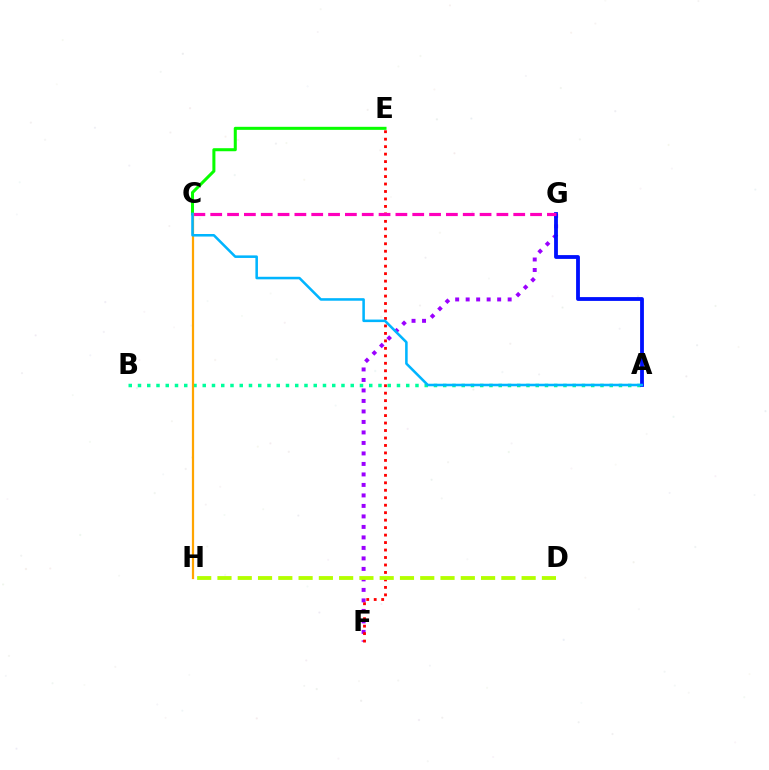{('C', 'E'): [{'color': '#08ff00', 'line_style': 'solid', 'thickness': 2.19}], ('F', 'G'): [{'color': '#9b00ff', 'line_style': 'dotted', 'thickness': 2.85}], ('A', 'B'): [{'color': '#00ff9d', 'line_style': 'dotted', 'thickness': 2.51}], ('E', 'F'): [{'color': '#ff0000', 'line_style': 'dotted', 'thickness': 2.03}], ('A', 'G'): [{'color': '#0010ff', 'line_style': 'solid', 'thickness': 2.75}], ('D', 'H'): [{'color': '#b3ff00', 'line_style': 'dashed', 'thickness': 2.75}], ('C', 'G'): [{'color': '#ff00bd', 'line_style': 'dashed', 'thickness': 2.29}], ('C', 'H'): [{'color': '#ffa500', 'line_style': 'solid', 'thickness': 1.61}], ('A', 'C'): [{'color': '#00b5ff', 'line_style': 'solid', 'thickness': 1.84}]}